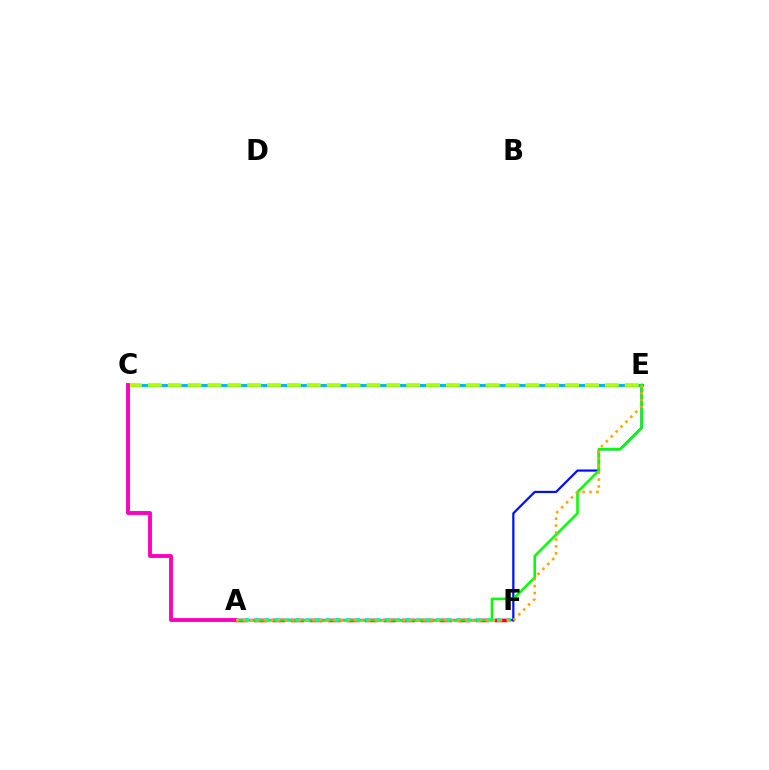{('A', 'F'): [{'color': '#9b00ff', 'line_style': 'solid', 'thickness': 1.72}, {'color': '#ff0000', 'line_style': 'dashed', 'thickness': 2.51}, {'color': '#00ff9d', 'line_style': 'dotted', 'thickness': 2.74}], ('E', 'F'): [{'color': '#0010ff', 'line_style': 'solid', 'thickness': 1.6}], ('C', 'E'): [{'color': '#00b5ff', 'line_style': 'solid', 'thickness': 2.19}, {'color': '#b3ff00', 'line_style': 'dashed', 'thickness': 2.7}], ('A', 'E'): [{'color': '#08ff00', 'line_style': 'solid', 'thickness': 1.85}, {'color': '#ffa500', 'line_style': 'dotted', 'thickness': 1.88}], ('A', 'C'): [{'color': '#ff00bd', 'line_style': 'solid', 'thickness': 2.78}]}